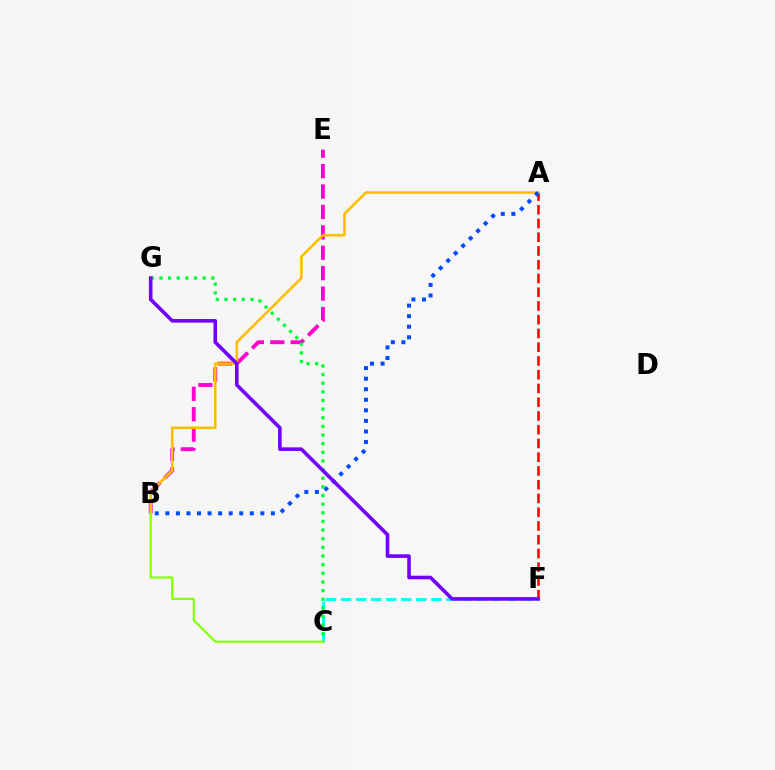{('C', 'F'): [{'color': '#00fff6', 'line_style': 'dashed', 'thickness': 2.05}], ('B', 'E'): [{'color': '#ff00cf', 'line_style': 'dashed', 'thickness': 2.77}], ('A', 'F'): [{'color': '#ff0000', 'line_style': 'dashed', 'thickness': 1.87}], ('A', 'B'): [{'color': '#ffbd00', 'line_style': 'solid', 'thickness': 1.85}, {'color': '#004bff', 'line_style': 'dotted', 'thickness': 2.87}], ('C', 'G'): [{'color': '#00ff39', 'line_style': 'dotted', 'thickness': 2.35}], ('B', 'C'): [{'color': '#84ff00', 'line_style': 'solid', 'thickness': 1.56}], ('F', 'G'): [{'color': '#7200ff', 'line_style': 'solid', 'thickness': 2.59}]}